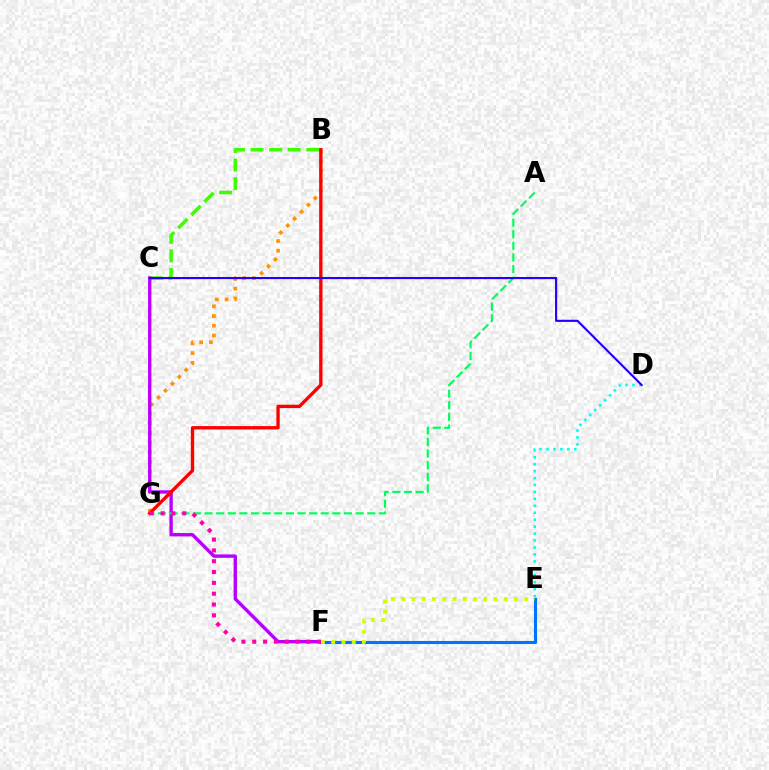{('B', 'G'): [{'color': '#ff9400', 'line_style': 'dotted', 'thickness': 2.65}, {'color': '#ff0000', 'line_style': 'solid', 'thickness': 2.41}], ('E', 'F'): [{'color': '#0074ff', 'line_style': 'solid', 'thickness': 2.22}, {'color': '#d1ff00', 'line_style': 'dotted', 'thickness': 2.79}], ('D', 'E'): [{'color': '#00fff6', 'line_style': 'dotted', 'thickness': 1.89}], ('B', 'C'): [{'color': '#3dff00', 'line_style': 'dashed', 'thickness': 2.52}], ('C', 'F'): [{'color': '#b900ff', 'line_style': 'solid', 'thickness': 2.43}], ('A', 'G'): [{'color': '#00ff5c', 'line_style': 'dashed', 'thickness': 1.58}], ('F', 'G'): [{'color': '#ff00ac', 'line_style': 'dotted', 'thickness': 2.94}], ('C', 'D'): [{'color': '#2500ff', 'line_style': 'solid', 'thickness': 1.54}]}